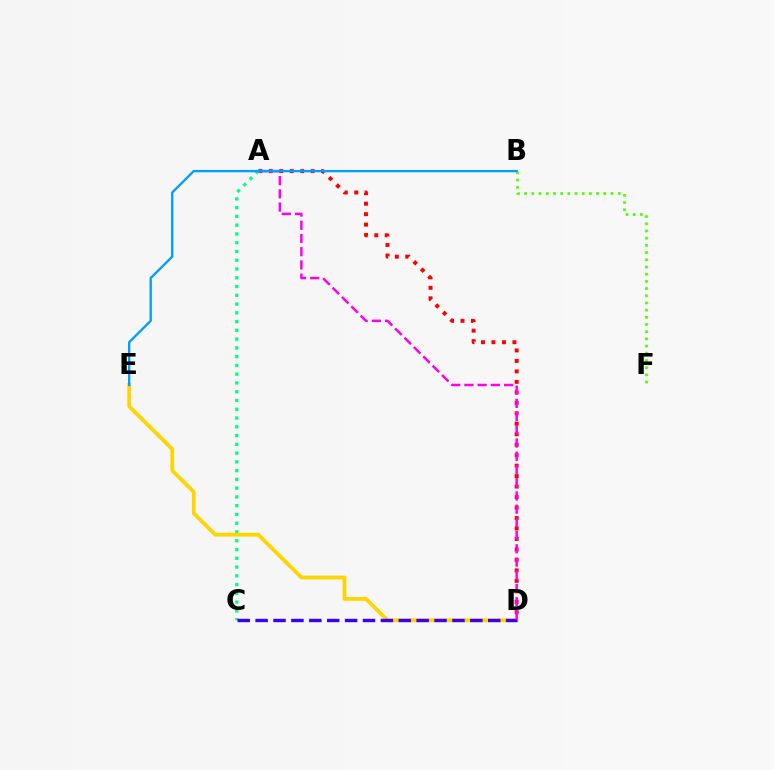{('A', 'D'): [{'color': '#ff0000', 'line_style': 'dotted', 'thickness': 2.85}, {'color': '#ff00ed', 'line_style': 'dashed', 'thickness': 1.8}], ('A', 'C'): [{'color': '#00ff86', 'line_style': 'dotted', 'thickness': 2.38}], ('D', 'E'): [{'color': '#ffd500', 'line_style': 'solid', 'thickness': 2.71}], ('B', 'F'): [{'color': '#4fff00', 'line_style': 'dotted', 'thickness': 1.96}], ('C', 'D'): [{'color': '#3700ff', 'line_style': 'dashed', 'thickness': 2.43}], ('B', 'E'): [{'color': '#009eff', 'line_style': 'solid', 'thickness': 1.68}]}